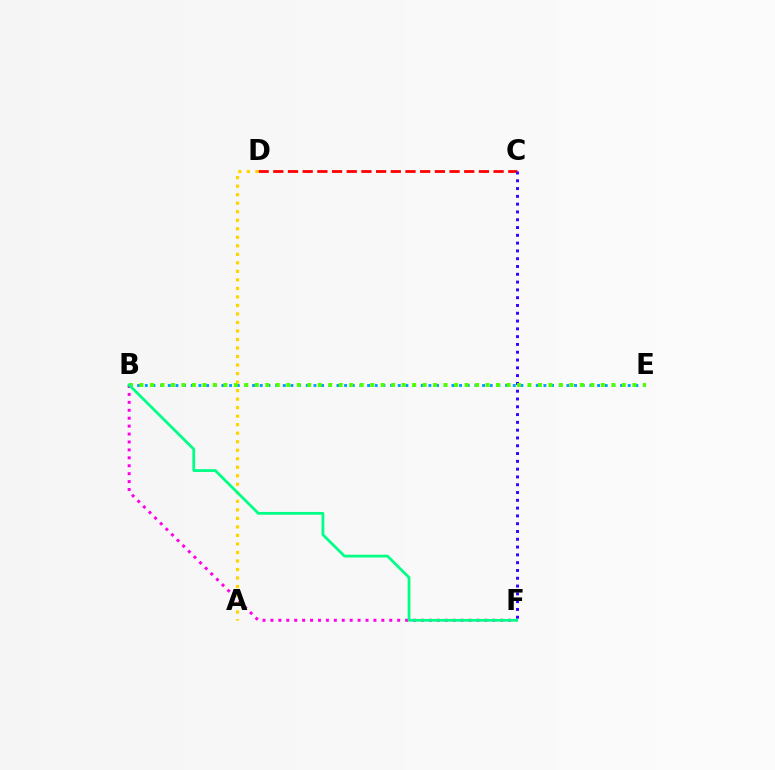{('B', 'F'): [{'color': '#ff00ed', 'line_style': 'dotted', 'thickness': 2.15}, {'color': '#00ff86', 'line_style': 'solid', 'thickness': 2.0}], ('C', 'D'): [{'color': '#ff0000', 'line_style': 'dashed', 'thickness': 2.0}], ('B', 'E'): [{'color': '#009eff', 'line_style': 'dotted', 'thickness': 2.08}, {'color': '#4fff00', 'line_style': 'dotted', 'thickness': 2.85}], ('C', 'F'): [{'color': '#3700ff', 'line_style': 'dotted', 'thickness': 2.12}], ('A', 'D'): [{'color': '#ffd500', 'line_style': 'dotted', 'thickness': 2.31}]}